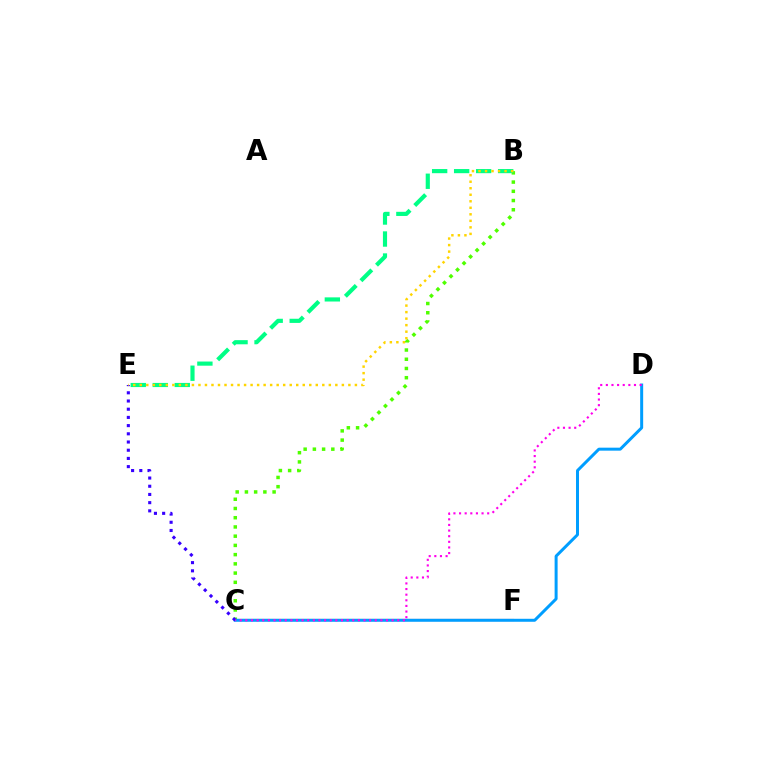{('C', 'F'): [{'color': '#ff0000', 'line_style': 'solid', 'thickness': 1.5}], ('B', 'C'): [{'color': '#4fff00', 'line_style': 'dotted', 'thickness': 2.51}], ('C', 'D'): [{'color': '#009eff', 'line_style': 'solid', 'thickness': 2.15}, {'color': '#ff00ed', 'line_style': 'dotted', 'thickness': 1.53}], ('C', 'E'): [{'color': '#3700ff', 'line_style': 'dotted', 'thickness': 2.23}], ('B', 'E'): [{'color': '#00ff86', 'line_style': 'dashed', 'thickness': 2.99}, {'color': '#ffd500', 'line_style': 'dotted', 'thickness': 1.77}]}